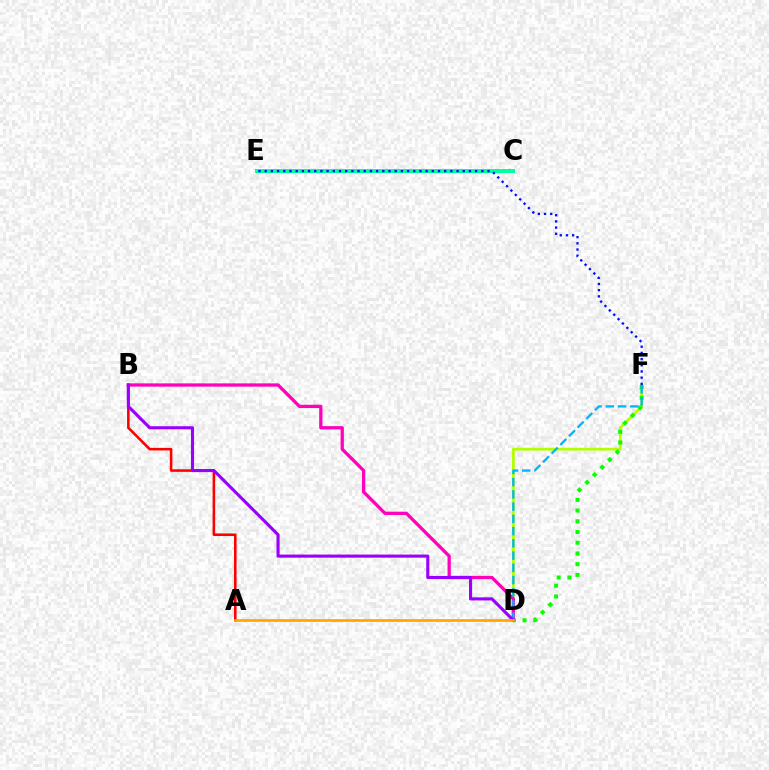{('C', 'E'): [{'color': '#00ff9d', 'line_style': 'solid', 'thickness': 2.88}], ('D', 'F'): [{'color': '#b3ff00', 'line_style': 'solid', 'thickness': 2.0}, {'color': '#08ff00', 'line_style': 'dotted', 'thickness': 2.91}, {'color': '#00b5ff', 'line_style': 'dashed', 'thickness': 1.66}], ('B', 'D'): [{'color': '#ff00bd', 'line_style': 'solid', 'thickness': 2.36}, {'color': '#9b00ff', 'line_style': 'solid', 'thickness': 2.24}], ('A', 'B'): [{'color': '#ff0000', 'line_style': 'solid', 'thickness': 1.86}], ('E', 'F'): [{'color': '#0010ff', 'line_style': 'dotted', 'thickness': 1.68}], ('A', 'D'): [{'color': '#ffa500', 'line_style': 'solid', 'thickness': 1.92}]}